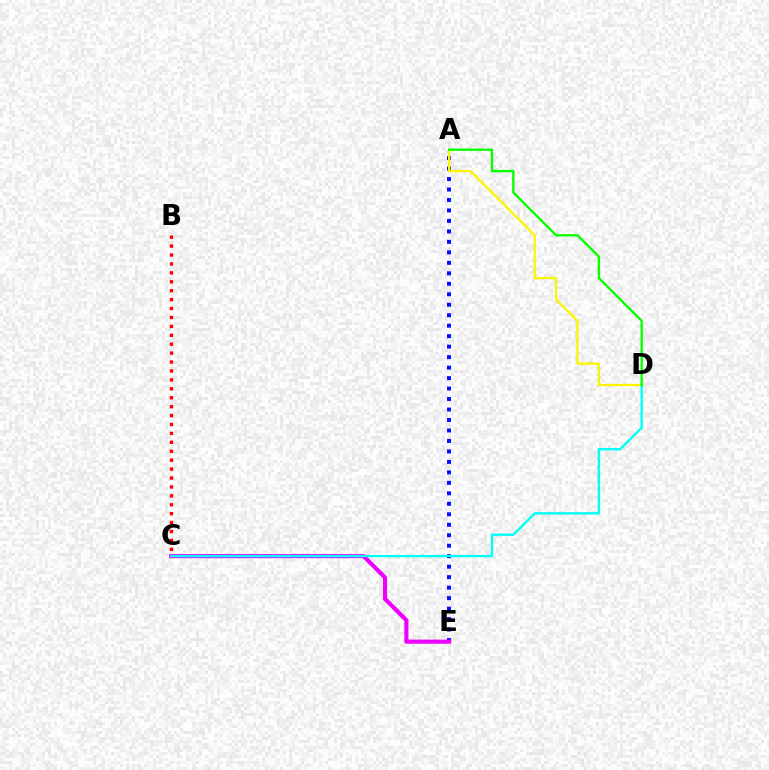{('B', 'C'): [{'color': '#ff0000', 'line_style': 'dotted', 'thickness': 2.42}], ('A', 'E'): [{'color': '#0010ff', 'line_style': 'dotted', 'thickness': 2.85}], ('C', 'E'): [{'color': '#ee00ff', 'line_style': 'solid', 'thickness': 2.97}], ('A', 'D'): [{'color': '#fcf500', 'line_style': 'solid', 'thickness': 1.64}, {'color': '#08ff00', 'line_style': 'solid', 'thickness': 1.69}], ('C', 'D'): [{'color': '#00fff6', 'line_style': 'solid', 'thickness': 1.7}]}